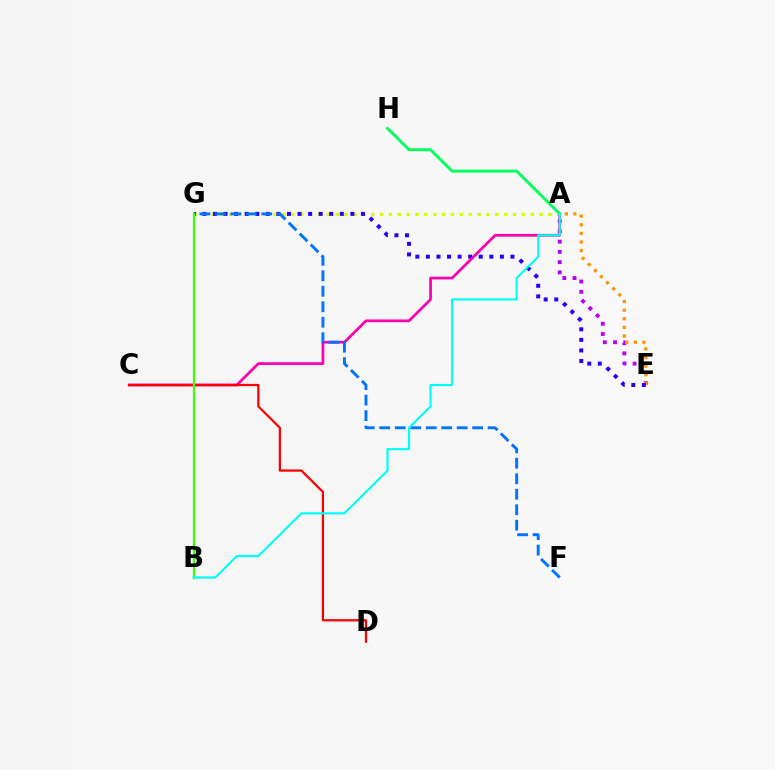{('A', 'E'): [{'color': '#b900ff', 'line_style': 'dotted', 'thickness': 2.78}, {'color': '#ff9400', 'line_style': 'dotted', 'thickness': 2.34}], ('A', 'G'): [{'color': '#d1ff00', 'line_style': 'dotted', 'thickness': 2.41}], ('E', 'G'): [{'color': '#2500ff', 'line_style': 'dotted', 'thickness': 2.87}], ('A', 'C'): [{'color': '#ff00ac', 'line_style': 'solid', 'thickness': 1.98}], ('F', 'G'): [{'color': '#0074ff', 'line_style': 'dashed', 'thickness': 2.1}], ('C', 'D'): [{'color': '#ff0000', 'line_style': 'solid', 'thickness': 1.62}], ('B', 'G'): [{'color': '#3dff00', 'line_style': 'solid', 'thickness': 1.61}], ('A', 'H'): [{'color': '#00ff5c', 'line_style': 'solid', 'thickness': 2.09}], ('A', 'B'): [{'color': '#00fff6', 'line_style': 'solid', 'thickness': 1.56}]}